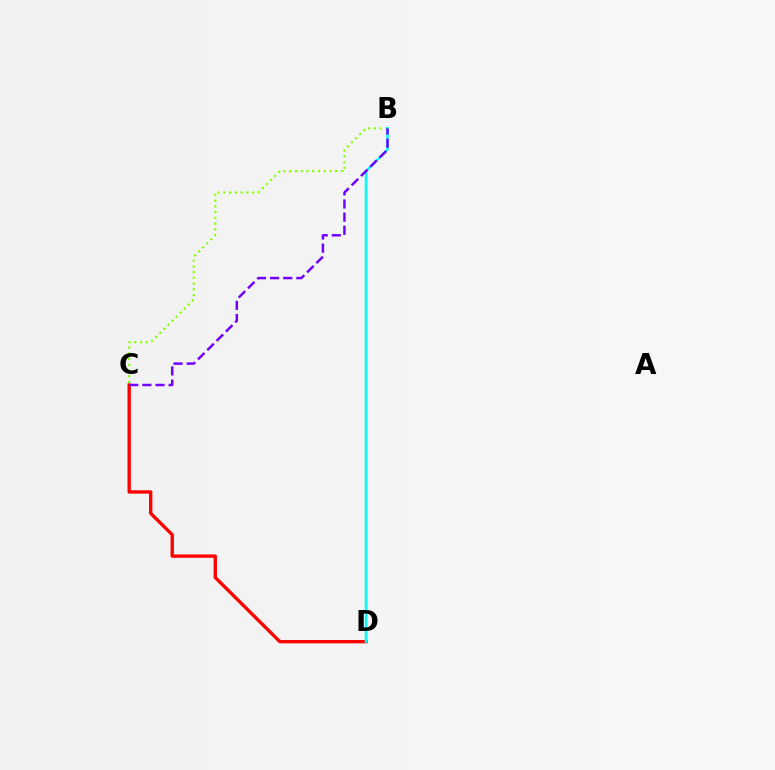{('C', 'D'): [{'color': '#ff0000', 'line_style': 'solid', 'thickness': 2.41}], ('B', 'C'): [{'color': '#84ff00', 'line_style': 'dotted', 'thickness': 1.56}, {'color': '#7200ff', 'line_style': 'dashed', 'thickness': 1.78}], ('B', 'D'): [{'color': '#00fff6', 'line_style': 'solid', 'thickness': 1.79}]}